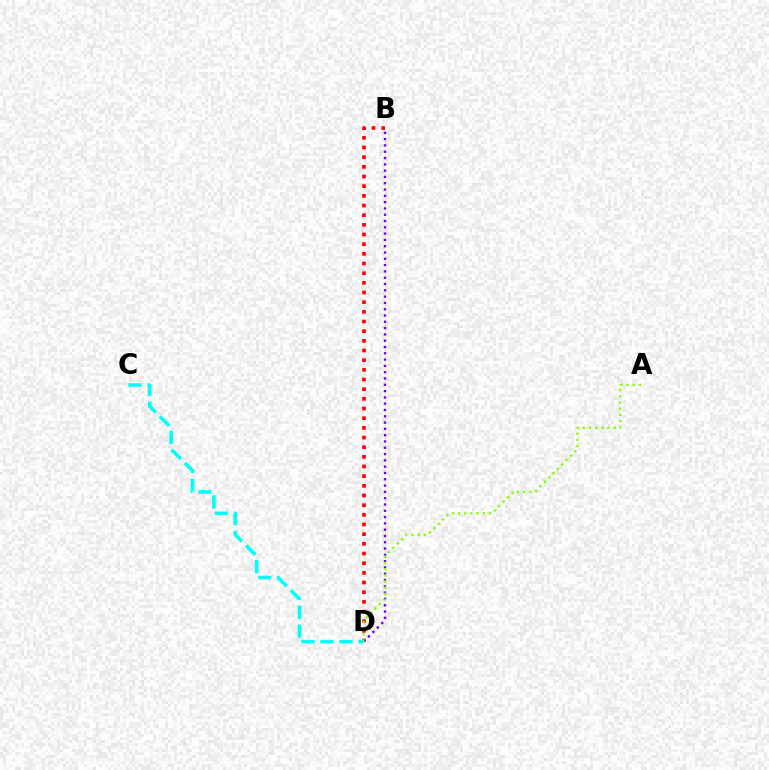{('B', 'D'): [{'color': '#ff0000', 'line_style': 'dotted', 'thickness': 2.63}, {'color': '#7200ff', 'line_style': 'dotted', 'thickness': 1.71}], ('A', 'D'): [{'color': '#84ff00', 'line_style': 'dotted', 'thickness': 1.68}], ('C', 'D'): [{'color': '#00fff6', 'line_style': 'dashed', 'thickness': 2.58}]}